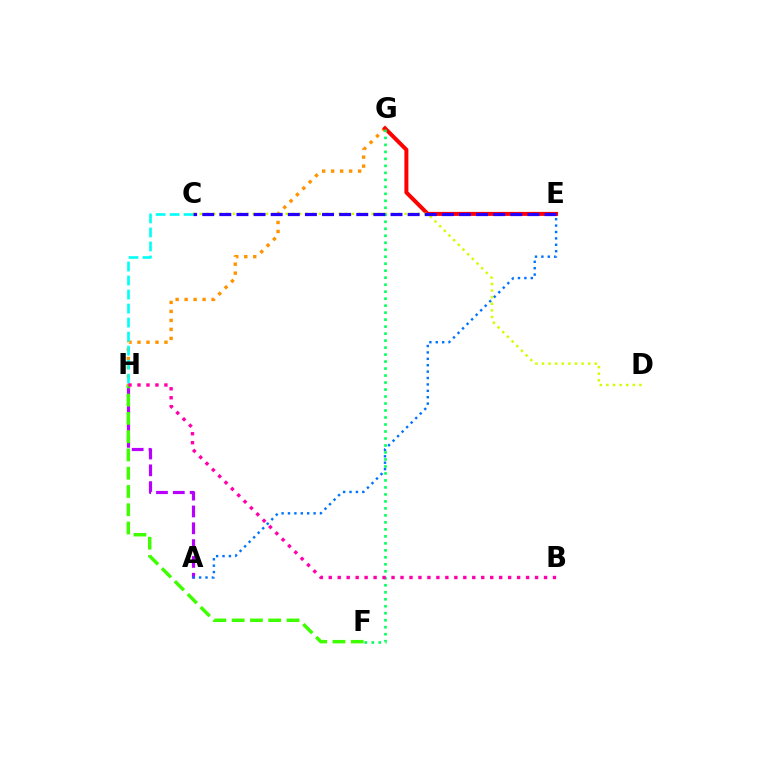{('A', 'H'): [{'color': '#b900ff', 'line_style': 'dashed', 'thickness': 2.29}], ('A', 'E'): [{'color': '#0074ff', 'line_style': 'dotted', 'thickness': 1.74}], ('G', 'H'): [{'color': '#ff9400', 'line_style': 'dotted', 'thickness': 2.44}], ('E', 'G'): [{'color': '#ff0000', 'line_style': 'solid', 'thickness': 2.87}], ('C', 'H'): [{'color': '#00fff6', 'line_style': 'dashed', 'thickness': 1.9}], ('C', 'D'): [{'color': '#d1ff00', 'line_style': 'dotted', 'thickness': 1.79}], ('F', 'G'): [{'color': '#00ff5c', 'line_style': 'dotted', 'thickness': 1.9}], ('F', 'H'): [{'color': '#3dff00', 'line_style': 'dashed', 'thickness': 2.48}], ('C', 'E'): [{'color': '#2500ff', 'line_style': 'dashed', 'thickness': 2.33}], ('B', 'H'): [{'color': '#ff00ac', 'line_style': 'dotted', 'thickness': 2.44}]}